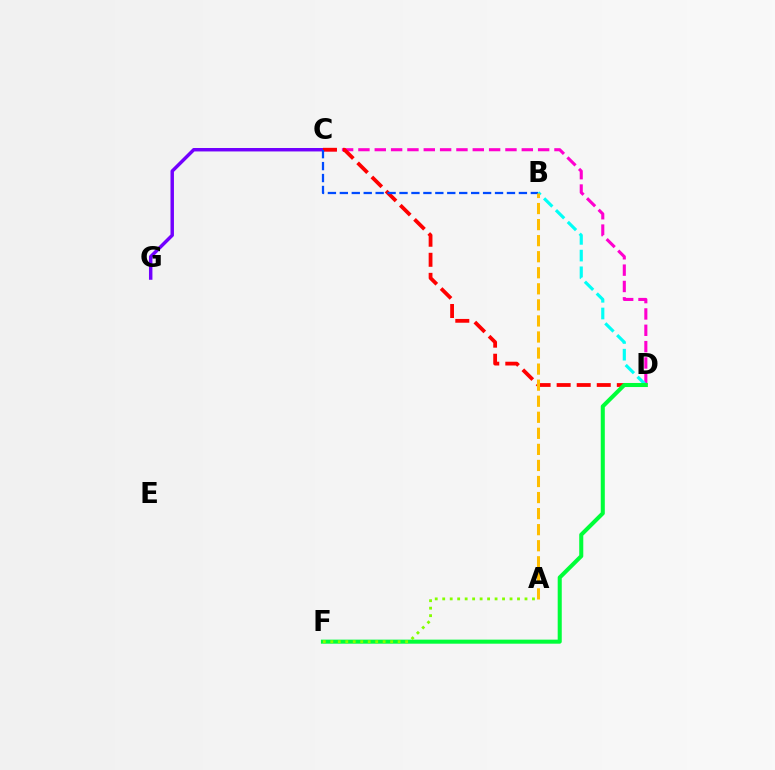{('C', 'D'): [{'color': '#ff00cf', 'line_style': 'dashed', 'thickness': 2.22}, {'color': '#ff0000', 'line_style': 'dashed', 'thickness': 2.72}], ('B', 'D'): [{'color': '#00fff6', 'line_style': 'dashed', 'thickness': 2.27}], ('C', 'G'): [{'color': '#7200ff', 'line_style': 'solid', 'thickness': 2.48}], ('D', 'F'): [{'color': '#00ff39', 'line_style': 'solid', 'thickness': 2.92}], ('A', 'F'): [{'color': '#84ff00', 'line_style': 'dotted', 'thickness': 2.03}], ('B', 'C'): [{'color': '#004bff', 'line_style': 'dashed', 'thickness': 1.62}], ('A', 'B'): [{'color': '#ffbd00', 'line_style': 'dashed', 'thickness': 2.18}]}